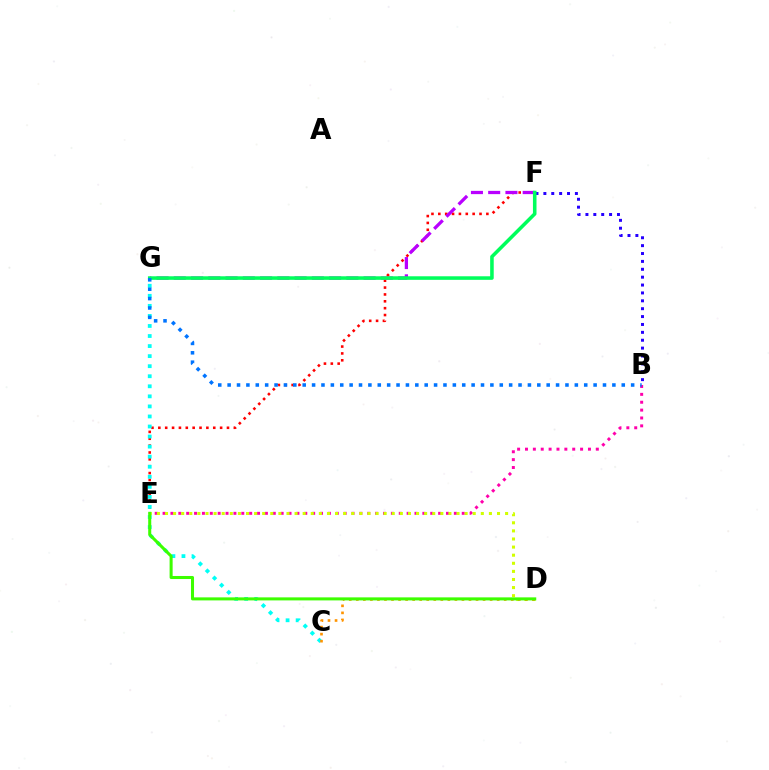{('E', 'F'): [{'color': '#ff0000', 'line_style': 'dotted', 'thickness': 1.86}], ('B', 'E'): [{'color': '#ff00ac', 'line_style': 'dotted', 'thickness': 2.14}], ('B', 'F'): [{'color': '#2500ff', 'line_style': 'dotted', 'thickness': 2.14}], ('C', 'G'): [{'color': '#00fff6', 'line_style': 'dotted', 'thickness': 2.73}], ('F', 'G'): [{'color': '#b900ff', 'line_style': 'dashed', 'thickness': 2.34}, {'color': '#00ff5c', 'line_style': 'solid', 'thickness': 2.56}], ('D', 'E'): [{'color': '#d1ff00', 'line_style': 'dotted', 'thickness': 2.2}, {'color': '#3dff00', 'line_style': 'solid', 'thickness': 2.19}], ('C', 'D'): [{'color': '#ff9400', 'line_style': 'dotted', 'thickness': 1.91}], ('B', 'G'): [{'color': '#0074ff', 'line_style': 'dotted', 'thickness': 2.55}]}